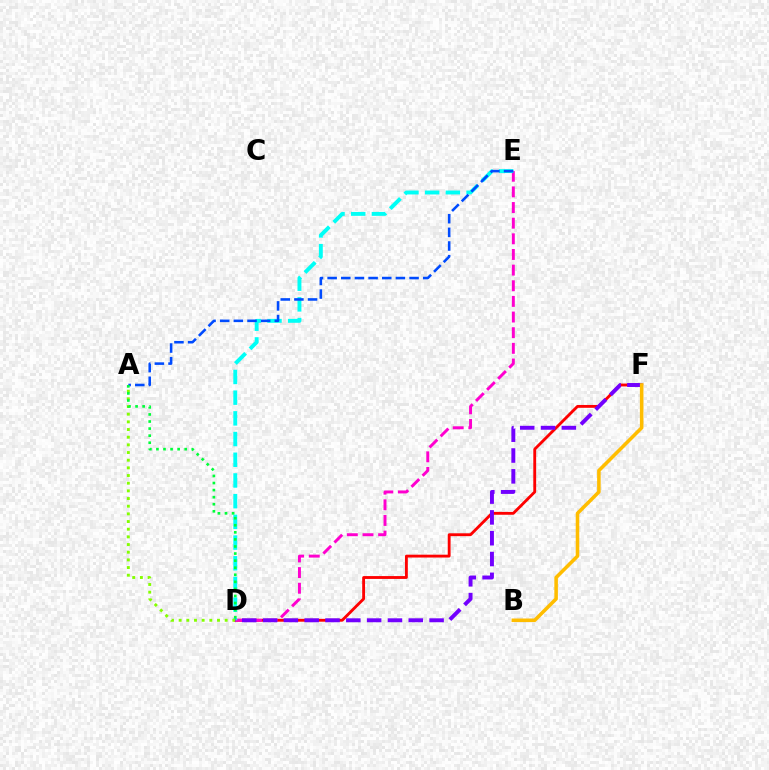{('D', 'F'): [{'color': '#ff0000', 'line_style': 'solid', 'thickness': 2.05}, {'color': '#7200ff', 'line_style': 'dashed', 'thickness': 2.83}], ('D', 'E'): [{'color': '#ff00cf', 'line_style': 'dashed', 'thickness': 2.13}, {'color': '#00fff6', 'line_style': 'dashed', 'thickness': 2.81}], ('A', 'D'): [{'color': '#84ff00', 'line_style': 'dotted', 'thickness': 2.08}, {'color': '#00ff39', 'line_style': 'dotted', 'thickness': 1.92}], ('A', 'E'): [{'color': '#004bff', 'line_style': 'dashed', 'thickness': 1.86}], ('B', 'F'): [{'color': '#ffbd00', 'line_style': 'solid', 'thickness': 2.55}]}